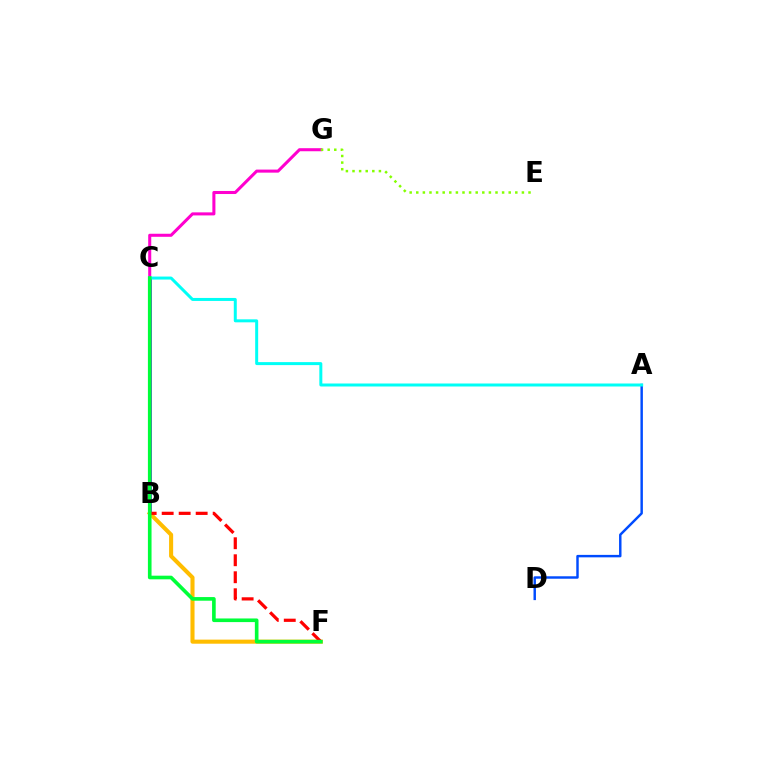{('C', 'G'): [{'color': '#ff00cf', 'line_style': 'solid', 'thickness': 2.19}], ('B', 'C'): [{'color': '#7200ff', 'line_style': 'solid', 'thickness': 1.99}], ('B', 'F'): [{'color': '#ffbd00', 'line_style': 'solid', 'thickness': 2.94}, {'color': '#ff0000', 'line_style': 'dashed', 'thickness': 2.31}], ('E', 'G'): [{'color': '#84ff00', 'line_style': 'dotted', 'thickness': 1.79}], ('A', 'D'): [{'color': '#004bff', 'line_style': 'solid', 'thickness': 1.76}], ('A', 'C'): [{'color': '#00fff6', 'line_style': 'solid', 'thickness': 2.15}], ('C', 'F'): [{'color': '#00ff39', 'line_style': 'solid', 'thickness': 2.62}]}